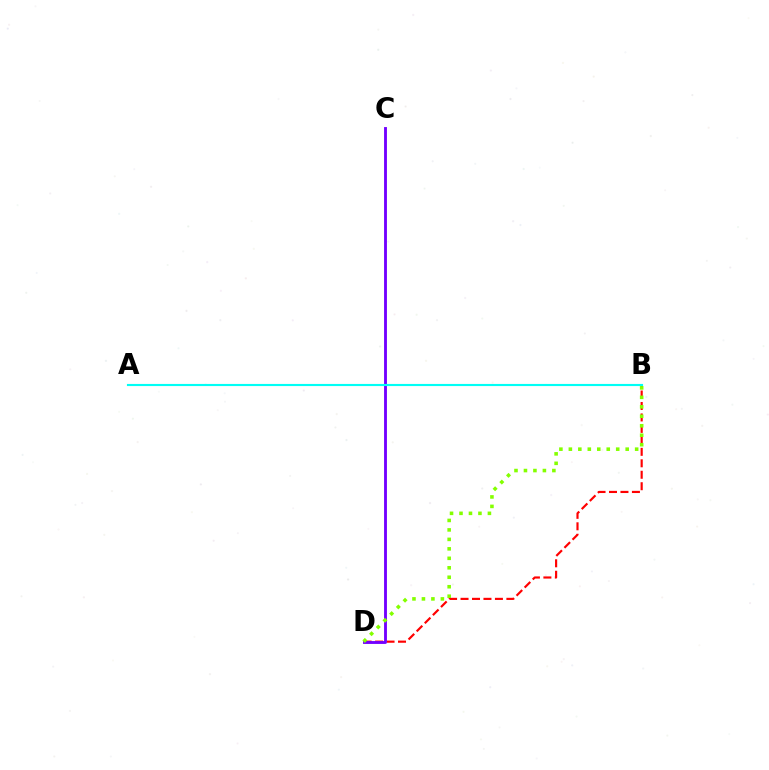{('B', 'D'): [{'color': '#ff0000', 'line_style': 'dashed', 'thickness': 1.56}, {'color': '#84ff00', 'line_style': 'dotted', 'thickness': 2.57}], ('C', 'D'): [{'color': '#7200ff', 'line_style': 'solid', 'thickness': 2.07}], ('A', 'B'): [{'color': '#00fff6', 'line_style': 'solid', 'thickness': 1.54}]}